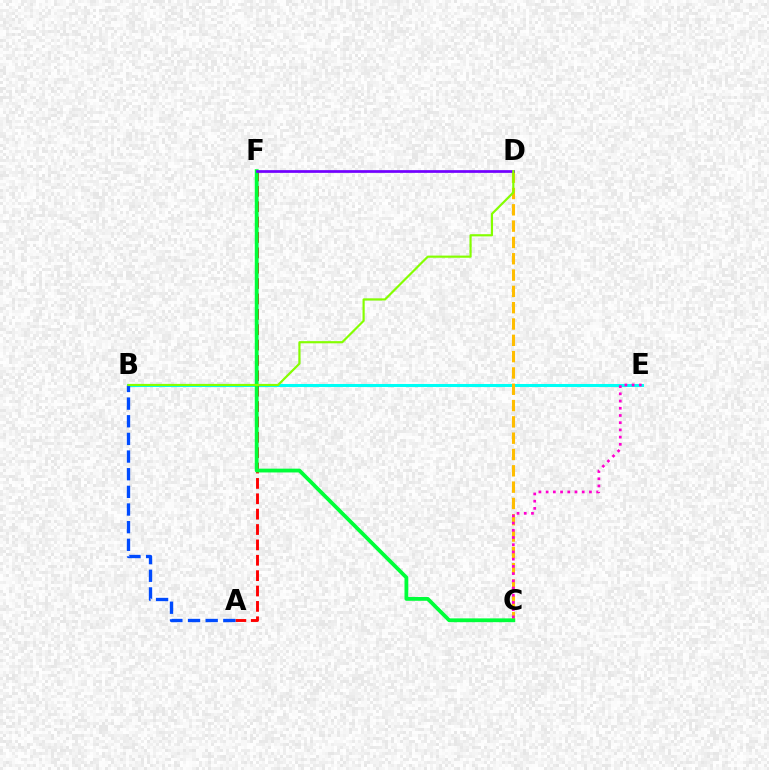{('B', 'E'): [{'color': '#00fff6', 'line_style': 'solid', 'thickness': 2.19}], ('C', 'D'): [{'color': '#ffbd00', 'line_style': 'dashed', 'thickness': 2.22}], ('A', 'F'): [{'color': '#ff0000', 'line_style': 'dashed', 'thickness': 2.09}], ('C', 'F'): [{'color': '#00ff39', 'line_style': 'solid', 'thickness': 2.74}], ('A', 'B'): [{'color': '#004bff', 'line_style': 'dashed', 'thickness': 2.4}], ('D', 'F'): [{'color': '#7200ff', 'line_style': 'solid', 'thickness': 1.96}], ('B', 'D'): [{'color': '#84ff00', 'line_style': 'solid', 'thickness': 1.56}], ('C', 'E'): [{'color': '#ff00cf', 'line_style': 'dotted', 'thickness': 1.96}]}